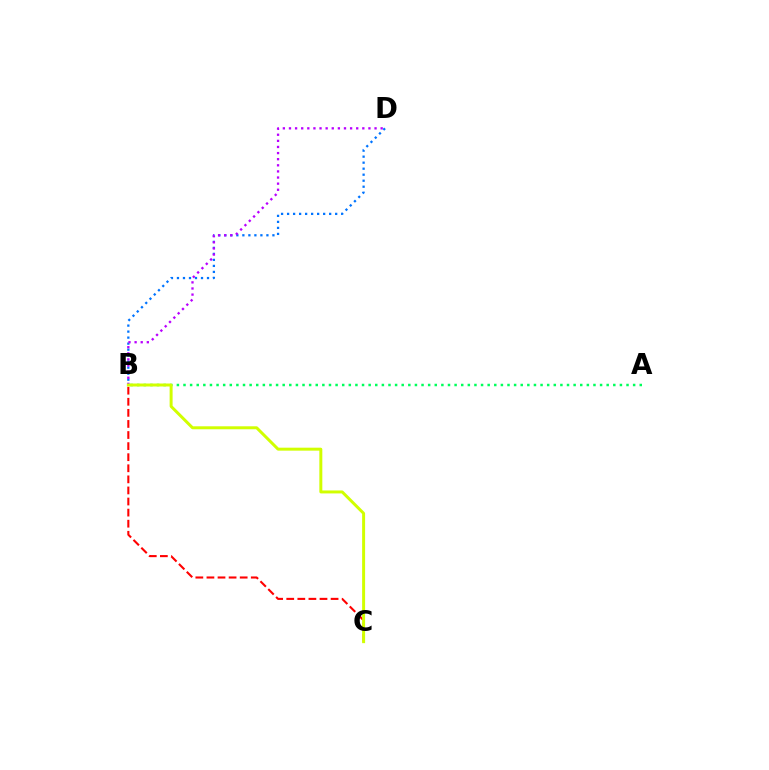{('B', 'D'): [{'color': '#0074ff', 'line_style': 'dotted', 'thickness': 1.63}, {'color': '#b900ff', 'line_style': 'dotted', 'thickness': 1.66}], ('B', 'C'): [{'color': '#ff0000', 'line_style': 'dashed', 'thickness': 1.51}, {'color': '#d1ff00', 'line_style': 'solid', 'thickness': 2.14}], ('A', 'B'): [{'color': '#00ff5c', 'line_style': 'dotted', 'thickness': 1.8}]}